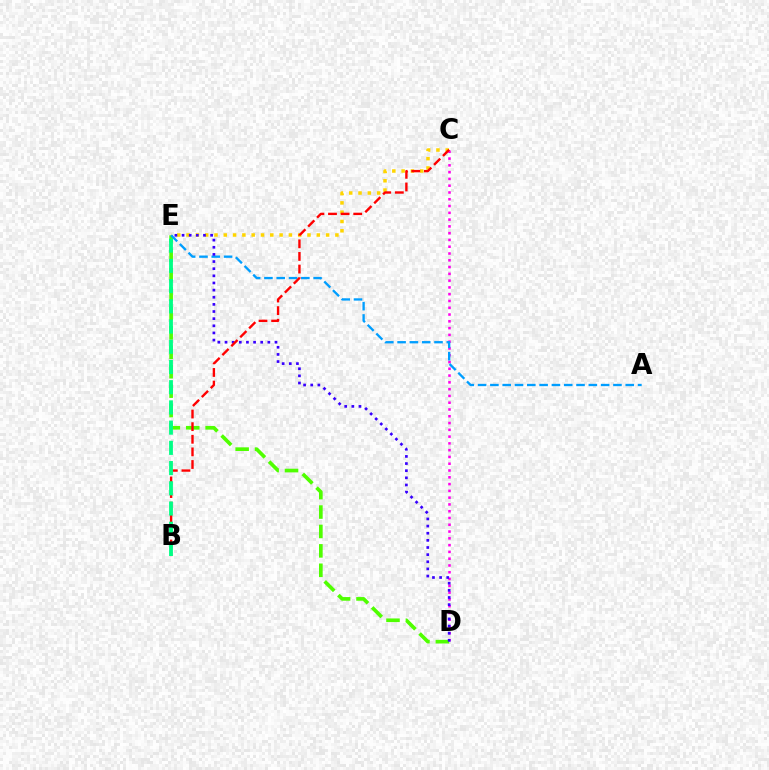{('C', 'D'): [{'color': '#ff00ed', 'line_style': 'dotted', 'thickness': 1.84}], ('D', 'E'): [{'color': '#4fff00', 'line_style': 'dashed', 'thickness': 2.64}, {'color': '#3700ff', 'line_style': 'dotted', 'thickness': 1.94}], ('C', 'E'): [{'color': '#ffd500', 'line_style': 'dotted', 'thickness': 2.53}], ('A', 'E'): [{'color': '#009eff', 'line_style': 'dashed', 'thickness': 1.67}], ('B', 'C'): [{'color': '#ff0000', 'line_style': 'dashed', 'thickness': 1.71}], ('B', 'E'): [{'color': '#00ff86', 'line_style': 'dashed', 'thickness': 2.75}]}